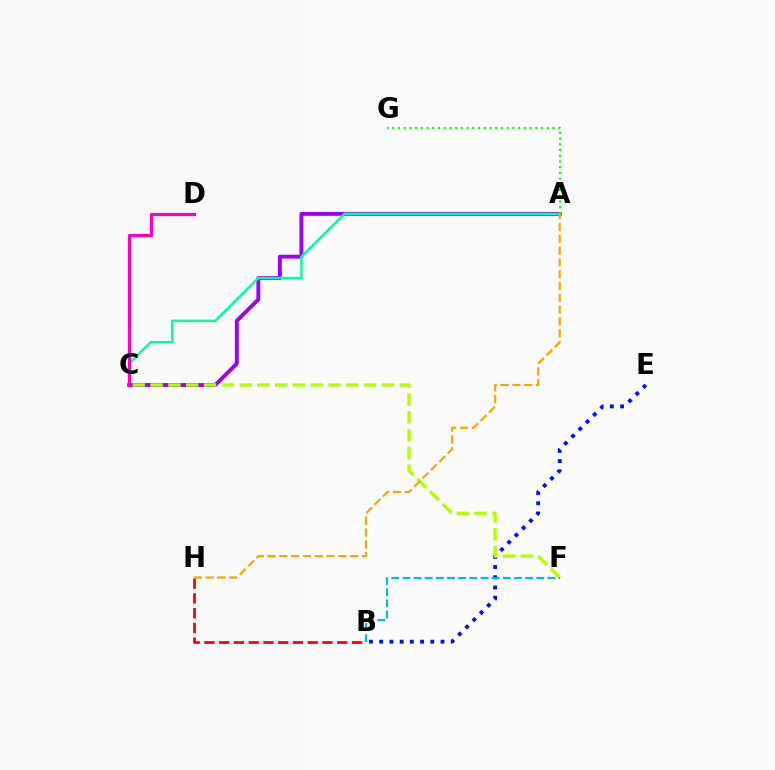{('B', 'E'): [{'color': '#0010ff', 'line_style': 'dotted', 'thickness': 2.78}], ('A', 'C'): [{'color': '#9b00ff', 'line_style': 'solid', 'thickness': 2.81}, {'color': '#00ff9d', 'line_style': 'solid', 'thickness': 1.77}], ('C', 'D'): [{'color': '#ff00bd', 'line_style': 'solid', 'thickness': 2.3}], ('C', 'F'): [{'color': '#b3ff00', 'line_style': 'dashed', 'thickness': 2.42}], ('A', 'G'): [{'color': '#08ff00', 'line_style': 'dotted', 'thickness': 1.55}], ('B', 'F'): [{'color': '#00b5ff', 'line_style': 'dashed', 'thickness': 1.52}], ('B', 'H'): [{'color': '#ff0000', 'line_style': 'dashed', 'thickness': 2.0}], ('A', 'H'): [{'color': '#ffa500', 'line_style': 'dashed', 'thickness': 1.6}]}